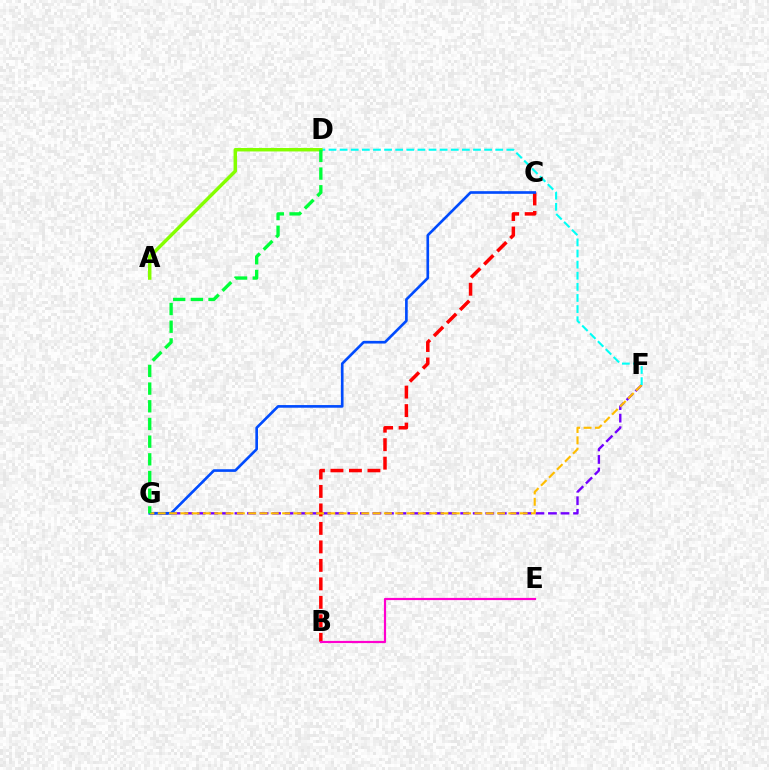{('F', 'G'): [{'color': '#7200ff', 'line_style': 'dashed', 'thickness': 1.7}, {'color': '#ffbd00', 'line_style': 'dashed', 'thickness': 1.54}], ('B', 'C'): [{'color': '#ff0000', 'line_style': 'dashed', 'thickness': 2.51}], ('C', 'G'): [{'color': '#004bff', 'line_style': 'solid', 'thickness': 1.91}], ('D', 'F'): [{'color': '#00fff6', 'line_style': 'dashed', 'thickness': 1.51}], ('A', 'D'): [{'color': '#84ff00', 'line_style': 'solid', 'thickness': 2.49}], ('D', 'G'): [{'color': '#00ff39', 'line_style': 'dashed', 'thickness': 2.4}], ('B', 'E'): [{'color': '#ff00cf', 'line_style': 'solid', 'thickness': 1.57}]}